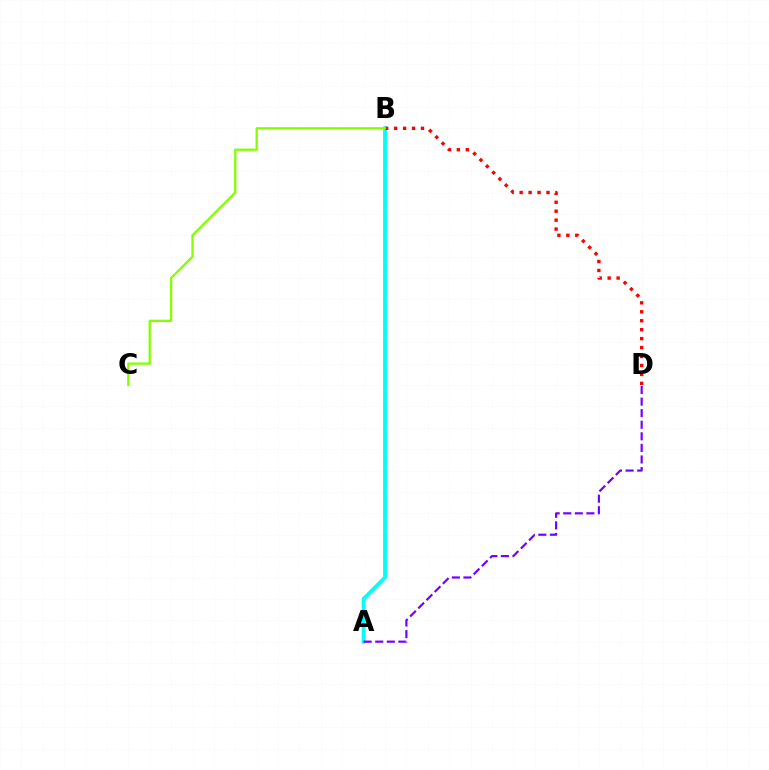{('A', 'B'): [{'color': '#00fff6', 'line_style': 'solid', 'thickness': 2.76}], ('B', 'D'): [{'color': '#ff0000', 'line_style': 'dotted', 'thickness': 2.43}], ('A', 'D'): [{'color': '#7200ff', 'line_style': 'dashed', 'thickness': 1.57}], ('B', 'C'): [{'color': '#84ff00', 'line_style': 'solid', 'thickness': 1.65}]}